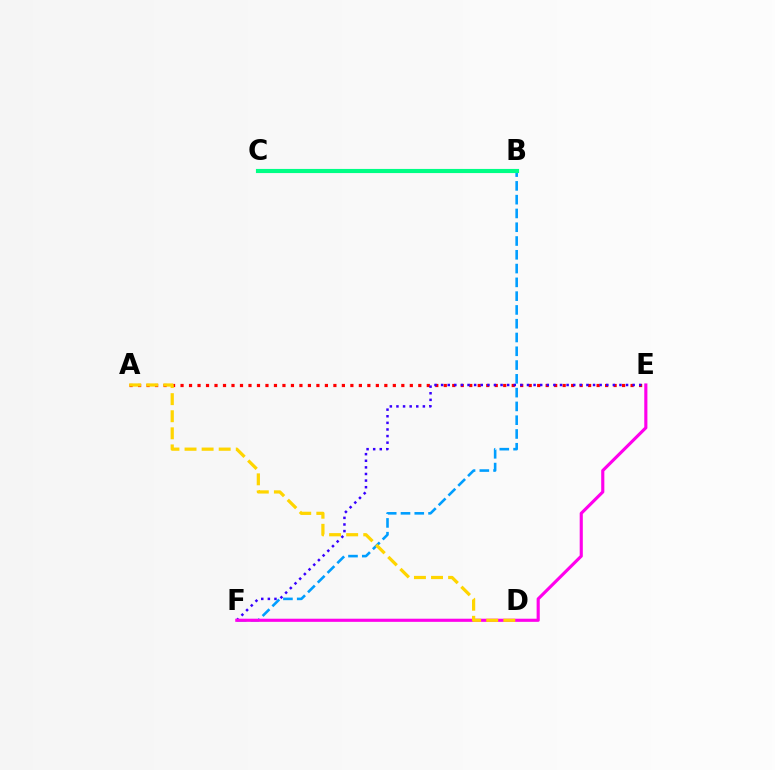{('B', 'F'): [{'color': '#009eff', 'line_style': 'dashed', 'thickness': 1.87}], ('B', 'C'): [{'color': '#4fff00', 'line_style': 'dotted', 'thickness': 1.73}, {'color': '#00ff86', 'line_style': 'solid', 'thickness': 2.97}], ('A', 'E'): [{'color': '#ff0000', 'line_style': 'dotted', 'thickness': 2.31}], ('E', 'F'): [{'color': '#3700ff', 'line_style': 'dotted', 'thickness': 1.79}, {'color': '#ff00ed', 'line_style': 'solid', 'thickness': 2.25}], ('A', 'D'): [{'color': '#ffd500', 'line_style': 'dashed', 'thickness': 2.32}]}